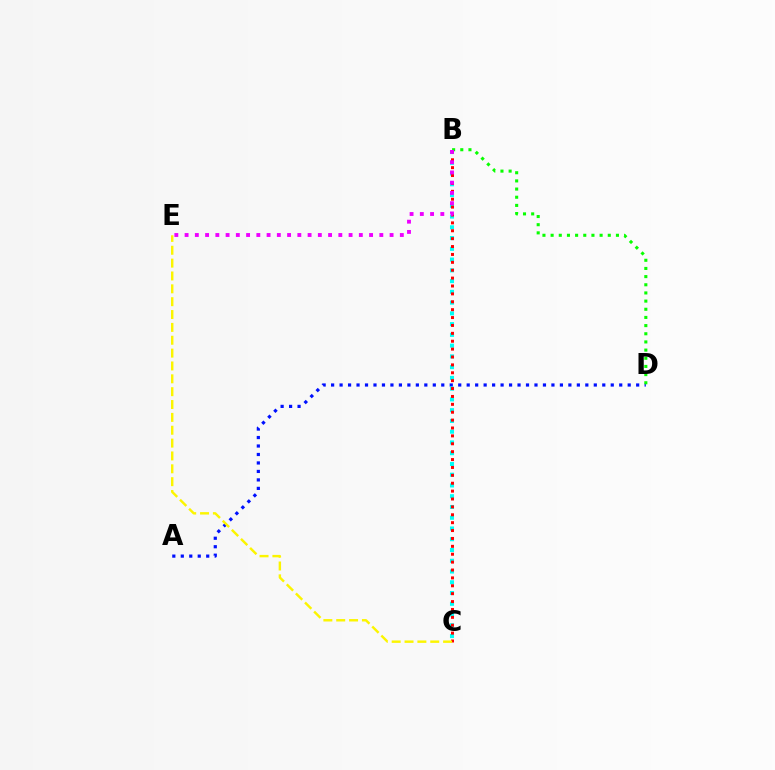{('A', 'D'): [{'color': '#0010ff', 'line_style': 'dotted', 'thickness': 2.3}], ('B', 'D'): [{'color': '#08ff00', 'line_style': 'dotted', 'thickness': 2.22}], ('B', 'C'): [{'color': '#00fff6', 'line_style': 'dotted', 'thickness': 2.92}, {'color': '#ff0000', 'line_style': 'dotted', 'thickness': 2.14}], ('B', 'E'): [{'color': '#ee00ff', 'line_style': 'dotted', 'thickness': 2.78}], ('C', 'E'): [{'color': '#fcf500', 'line_style': 'dashed', 'thickness': 1.75}]}